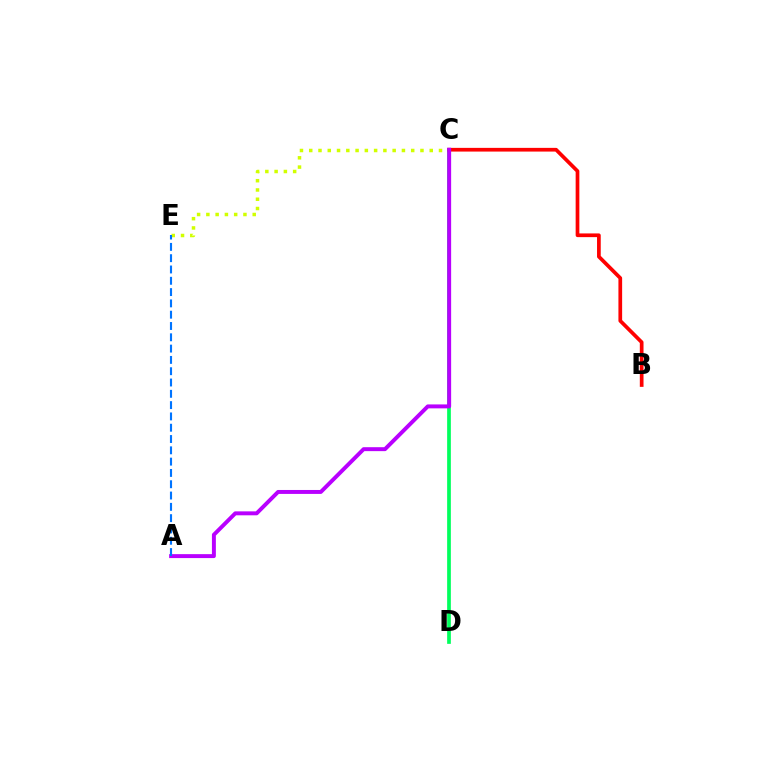{('C', 'E'): [{'color': '#d1ff00', 'line_style': 'dotted', 'thickness': 2.52}], ('C', 'D'): [{'color': '#00ff5c', 'line_style': 'solid', 'thickness': 2.67}], ('B', 'C'): [{'color': '#ff0000', 'line_style': 'solid', 'thickness': 2.67}], ('A', 'C'): [{'color': '#b900ff', 'line_style': 'solid', 'thickness': 2.84}], ('A', 'E'): [{'color': '#0074ff', 'line_style': 'dashed', 'thickness': 1.54}]}